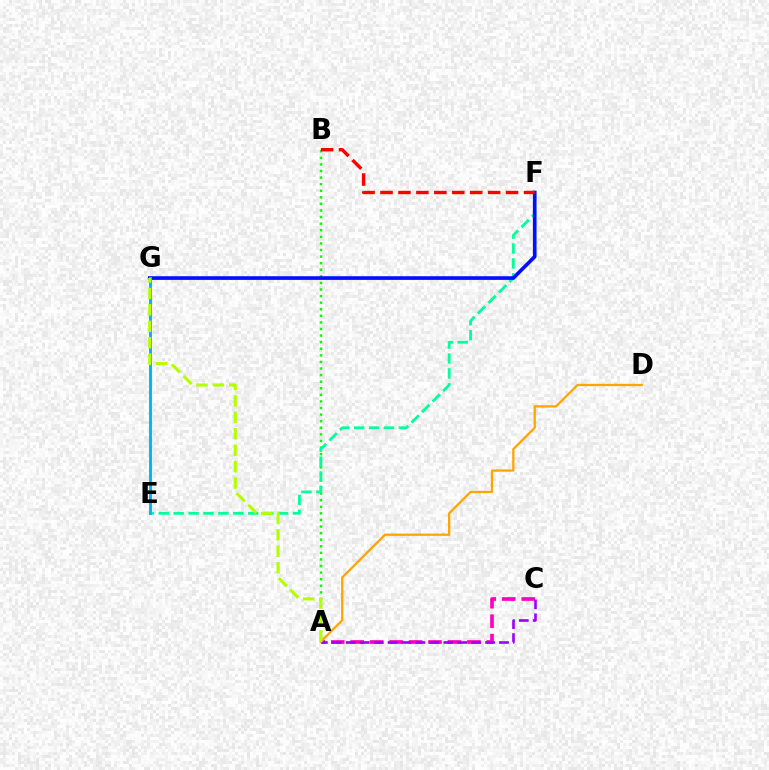{('A', 'B'): [{'color': '#08ff00', 'line_style': 'dotted', 'thickness': 1.79}], ('A', 'C'): [{'color': '#ff00bd', 'line_style': 'dashed', 'thickness': 2.64}, {'color': '#9b00ff', 'line_style': 'dashed', 'thickness': 1.89}], ('E', 'F'): [{'color': '#00ff9d', 'line_style': 'dashed', 'thickness': 2.03}], ('A', 'D'): [{'color': '#ffa500', 'line_style': 'solid', 'thickness': 1.64}], ('F', 'G'): [{'color': '#0010ff', 'line_style': 'solid', 'thickness': 2.64}], ('B', 'F'): [{'color': '#ff0000', 'line_style': 'dashed', 'thickness': 2.44}], ('E', 'G'): [{'color': '#00b5ff', 'line_style': 'solid', 'thickness': 2.12}], ('A', 'G'): [{'color': '#b3ff00', 'line_style': 'dashed', 'thickness': 2.23}]}